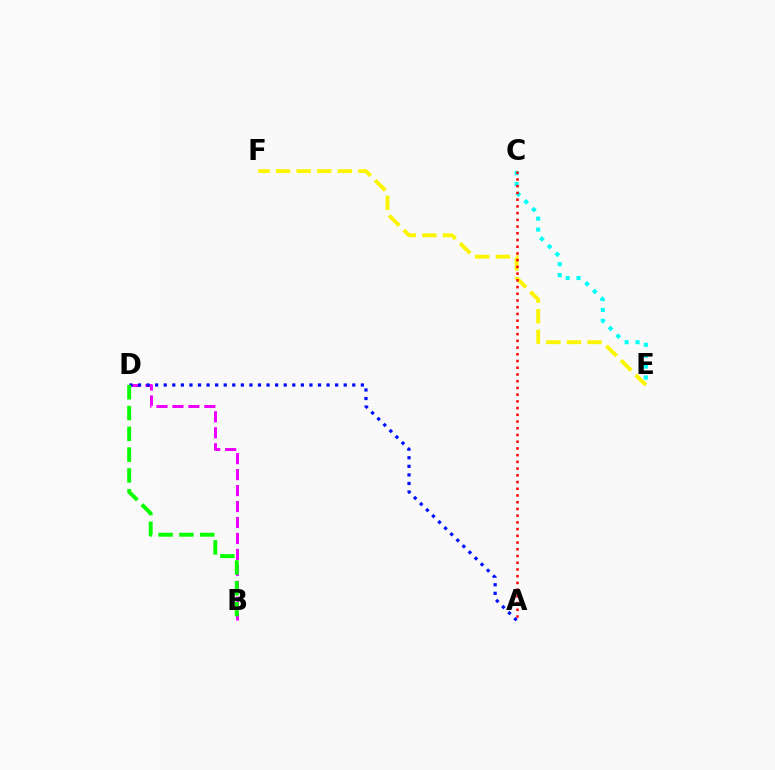{('B', 'D'): [{'color': '#ee00ff', 'line_style': 'dashed', 'thickness': 2.17}, {'color': '#08ff00', 'line_style': 'dashed', 'thickness': 2.82}], ('C', 'E'): [{'color': '#00fff6', 'line_style': 'dotted', 'thickness': 2.96}], ('A', 'D'): [{'color': '#0010ff', 'line_style': 'dotted', 'thickness': 2.33}], ('E', 'F'): [{'color': '#fcf500', 'line_style': 'dashed', 'thickness': 2.8}], ('A', 'C'): [{'color': '#ff0000', 'line_style': 'dotted', 'thickness': 1.83}]}